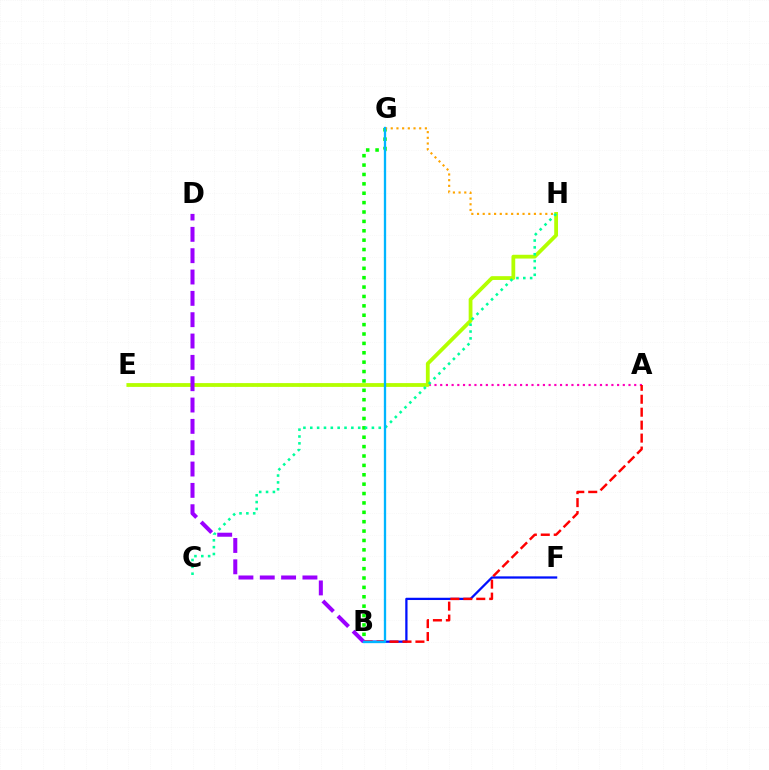{('A', 'E'): [{'color': '#ff00bd', 'line_style': 'dotted', 'thickness': 1.55}], ('B', 'F'): [{'color': '#0010ff', 'line_style': 'solid', 'thickness': 1.63}], ('E', 'H'): [{'color': '#b3ff00', 'line_style': 'solid', 'thickness': 2.73}], ('A', 'B'): [{'color': '#ff0000', 'line_style': 'dashed', 'thickness': 1.76}], ('B', 'G'): [{'color': '#08ff00', 'line_style': 'dotted', 'thickness': 2.55}, {'color': '#00b5ff', 'line_style': 'solid', 'thickness': 1.67}], ('G', 'H'): [{'color': '#ffa500', 'line_style': 'dotted', 'thickness': 1.55}], ('C', 'H'): [{'color': '#00ff9d', 'line_style': 'dotted', 'thickness': 1.86}], ('B', 'D'): [{'color': '#9b00ff', 'line_style': 'dashed', 'thickness': 2.9}]}